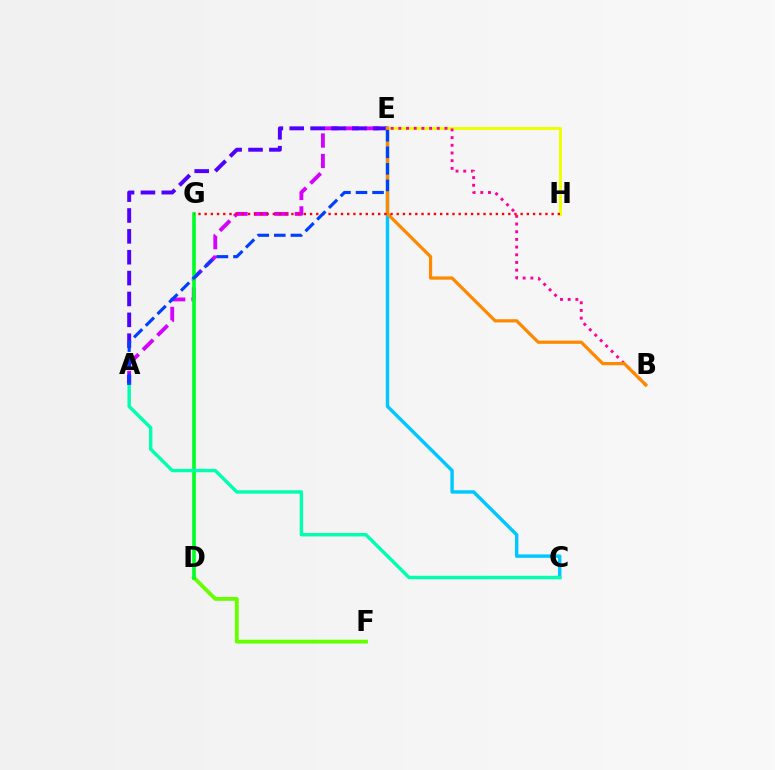{('A', 'E'): [{'color': '#d600ff', 'line_style': 'dashed', 'thickness': 2.78}, {'color': '#4f00ff', 'line_style': 'dashed', 'thickness': 2.84}, {'color': '#003fff', 'line_style': 'dashed', 'thickness': 2.25}], ('C', 'E'): [{'color': '#00c7ff', 'line_style': 'solid', 'thickness': 2.47}], ('E', 'H'): [{'color': '#eeff00', 'line_style': 'solid', 'thickness': 2.22}], ('B', 'E'): [{'color': '#ff00a0', 'line_style': 'dotted', 'thickness': 2.09}, {'color': '#ff8800', 'line_style': 'solid', 'thickness': 2.32}], ('D', 'F'): [{'color': '#66ff00', 'line_style': 'solid', 'thickness': 2.75}], ('D', 'G'): [{'color': '#00ff27', 'line_style': 'solid', 'thickness': 2.63}], ('G', 'H'): [{'color': '#ff0000', 'line_style': 'dotted', 'thickness': 1.68}], ('A', 'C'): [{'color': '#00ffaf', 'line_style': 'solid', 'thickness': 2.46}]}